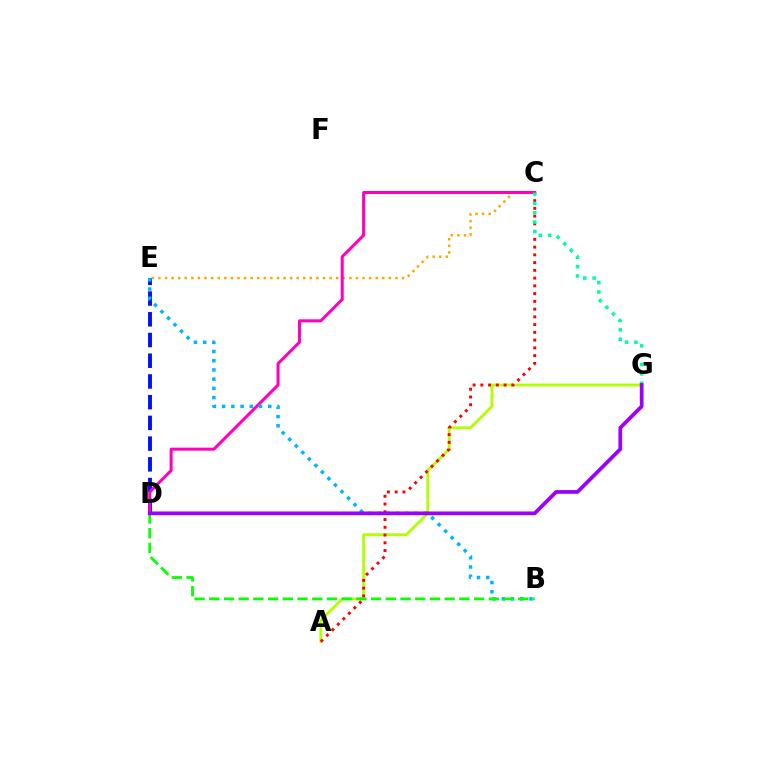{('D', 'E'): [{'color': '#0010ff', 'line_style': 'dashed', 'thickness': 2.81}], ('C', 'E'): [{'color': '#ffa500', 'line_style': 'dotted', 'thickness': 1.79}], ('A', 'G'): [{'color': '#b3ff00', 'line_style': 'solid', 'thickness': 2.05}], ('C', 'D'): [{'color': '#ff00bd', 'line_style': 'solid', 'thickness': 2.17}], ('B', 'E'): [{'color': '#00b5ff', 'line_style': 'dotted', 'thickness': 2.51}], ('A', 'C'): [{'color': '#ff0000', 'line_style': 'dotted', 'thickness': 2.11}], ('C', 'G'): [{'color': '#00ff9d', 'line_style': 'dotted', 'thickness': 2.54}], ('B', 'D'): [{'color': '#08ff00', 'line_style': 'dashed', 'thickness': 2.0}], ('D', 'G'): [{'color': '#9b00ff', 'line_style': 'solid', 'thickness': 2.7}]}